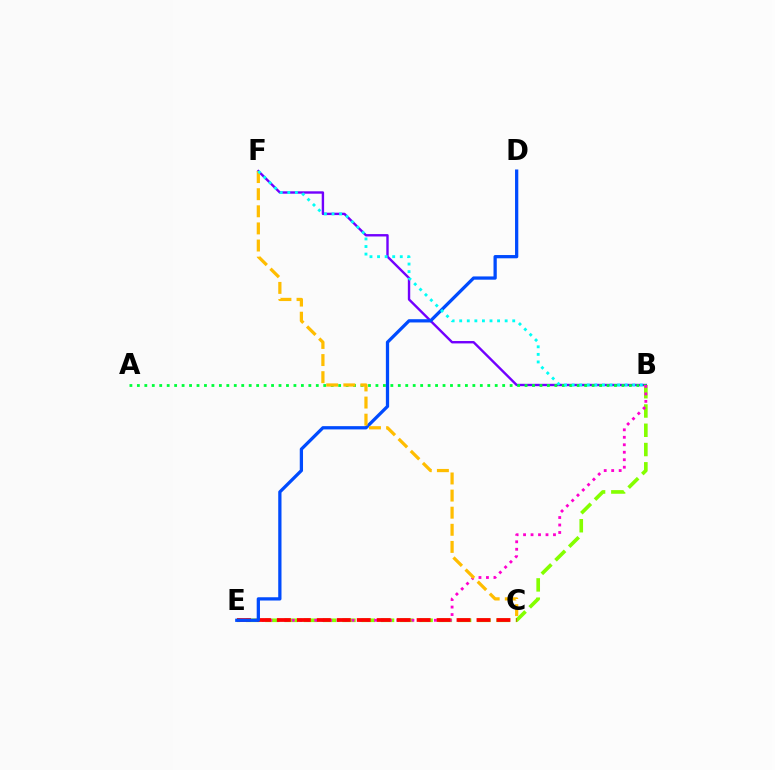{('B', 'F'): [{'color': '#7200ff', 'line_style': 'solid', 'thickness': 1.72}, {'color': '#00fff6', 'line_style': 'dotted', 'thickness': 2.06}], ('A', 'B'): [{'color': '#00ff39', 'line_style': 'dotted', 'thickness': 2.03}], ('B', 'E'): [{'color': '#84ff00', 'line_style': 'dashed', 'thickness': 2.62}, {'color': '#ff00cf', 'line_style': 'dotted', 'thickness': 2.03}], ('C', 'E'): [{'color': '#ff0000', 'line_style': 'dashed', 'thickness': 2.71}], ('D', 'E'): [{'color': '#004bff', 'line_style': 'solid', 'thickness': 2.35}], ('C', 'F'): [{'color': '#ffbd00', 'line_style': 'dashed', 'thickness': 2.32}]}